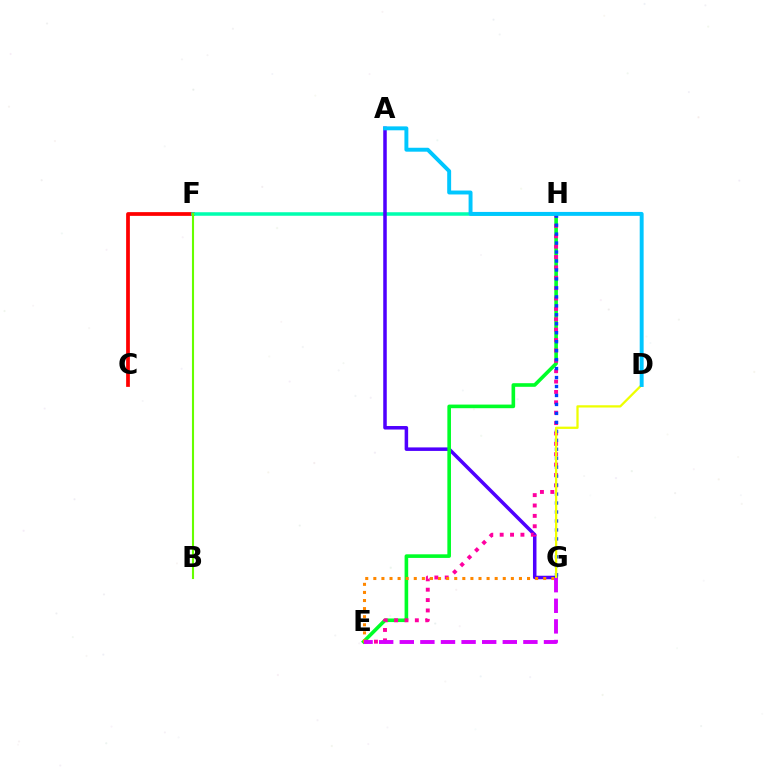{('C', 'F'): [{'color': '#ff0000', 'line_style': 'solid', 'thickness': 2.69}], ('F', 'H'): [{'color': '#00ffaf', 'line_style': 'solid', 'thickness': 2.54}], ('A', 'G'): [{'color': '#4f00ff', 'line_style': 'solid', 'thickness': 2.53}], ('E', 'H'): [{'color': '#00ff27', 'line_style': 'solid', 'thickness': 2.6}, {'color': '#ff00a0', 'line_style': 'dotted', 'thickness': 2.82}], ('E', 'G'): [{'color': '#ff8800', 'line_style': 'dotted', 'thickness': 2.2}, {'color': '#d600ff', 'line_style': 'dashed', 'thickness': 2.8}], ('B', 'F'): [{'color': '#66ff00', 'line_style': 'solid', 'thickness': 1.51}], ('G', 'H'): [{'color': '#003fff', 'line_style': 'dotted', 'thickness': 2.44}], ('D', 'G'): [{'color': '#eeff00', 'line_style': 'solid', 'thickness': 1.63}], ('A', 'D'): [{'color': '#00c7ff', 'line_style': 'solid', 'thickness': 2.83}]}